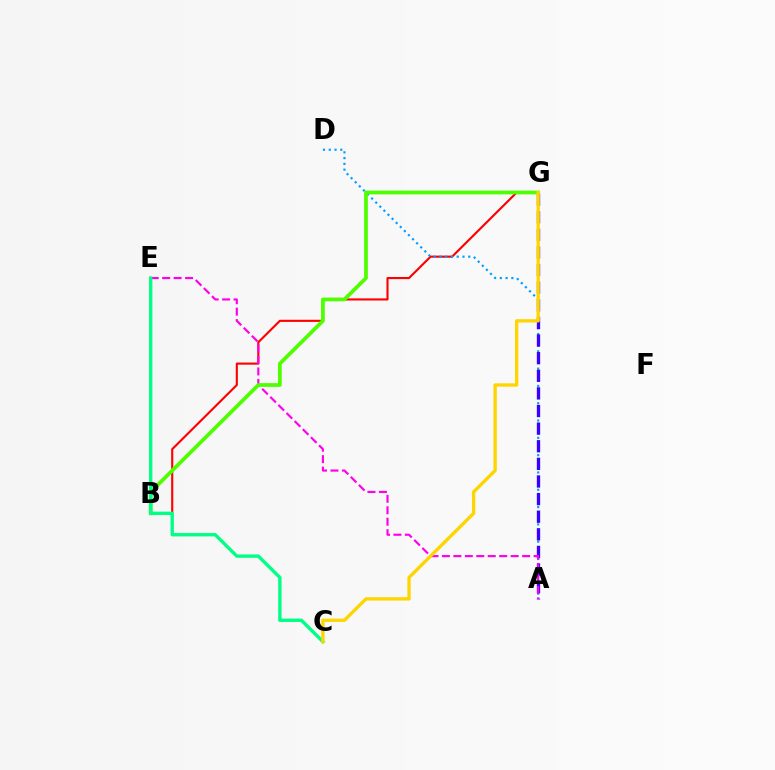{('B', 'G'): [{'color': '#ff0000', 'line_style': 'solid', 'thickness': 1.53}, {'color': '#4fff00', 'line_style': 'solid', 'thickness': 2.71}], ('A', 'D'): [{'color': '#009eff', 'line_style': 'dotted', 'thickness': 1.57}], ('A', 'G'): [{'color': '#3700ff', 'line_style': 'dashed', 'thickness': 2.39}], ('A', 'E'): [{'color': '#ff00ed', 'line_style': 'dashed', 'thickness': 1.56}], ('C', 'E'): [{'color': '#00ff86', 'line_style': 'solid', 'thickness': 2.43}], ('C', 'G'): [{'color': '#ffd500', 'line_style': 'solid', 'thickness': 2.4}]}